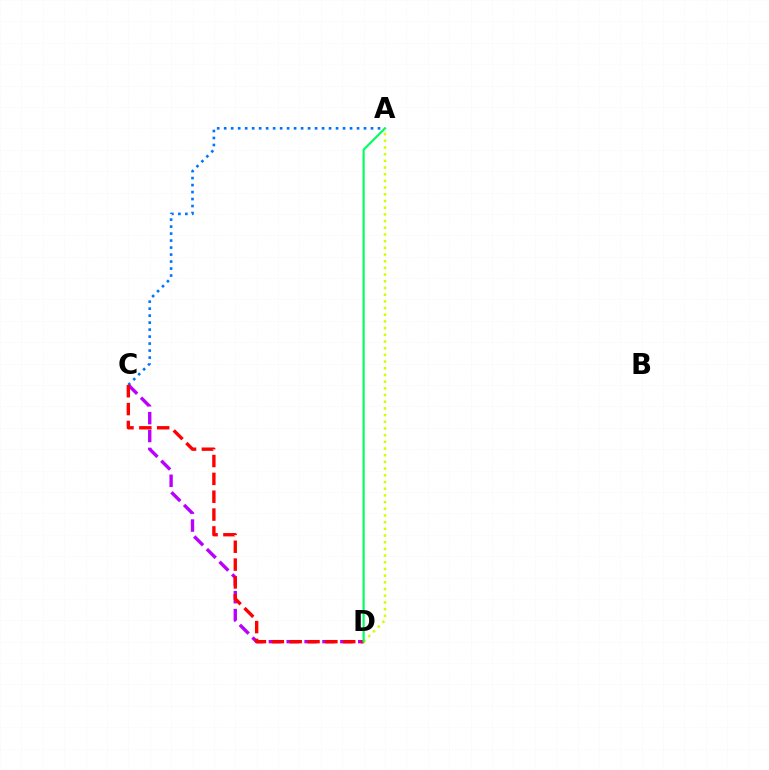{('A', 'C'): [{'color': '#0074ff', 'line_style': 'dotted', 'thickness': 1.9}], ('A', 'D'): [{'color': '#d1ff00', 'line_style': 'dotted', 'thickness': 1.82}, {'color': '#00ff5c', 'line_style': 'solid', 'thickness': 1.54}], ('C', 'D'): [{'color': '#b900ff', 'line_style': 'dashed', 'thickness': 2.43}, {'color': '#ff0000', 'line_style': 'dashed', 'thickness': 2.43}]}